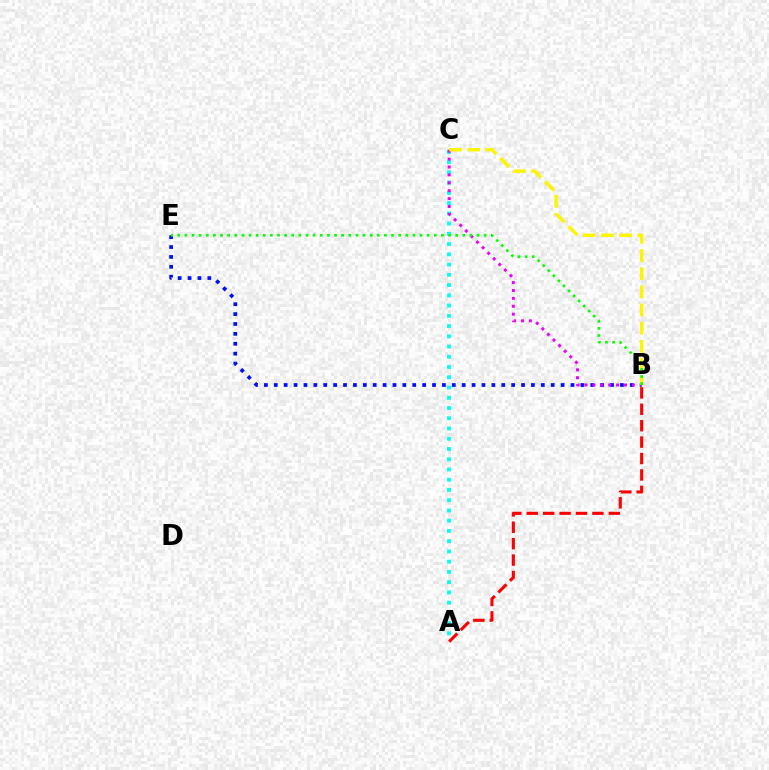{('A', 'C'): [{'color': '#00fff6', 'line_style': 'dotted', 'thickness': 2.78}], ('A', 'B'): [{'color': '#ff0000', 'line_style': 'dashed', 'thickness': 2.23}], ('B', 'E'): [{'color': '#0010ff', 'line_style': 'dotted', 'thickness': 2.69}, {'color': '#08ff00', 'line_style': 'dotted', 'thickness': 1.94}], ('B', 'C'): [{'color': '#ee00ff', 'line_style': 'dotted', 'thickness': 2.15}, {'color': '#fcf500', 'line_style': 'dashed', 'thickness': 2.47}]}